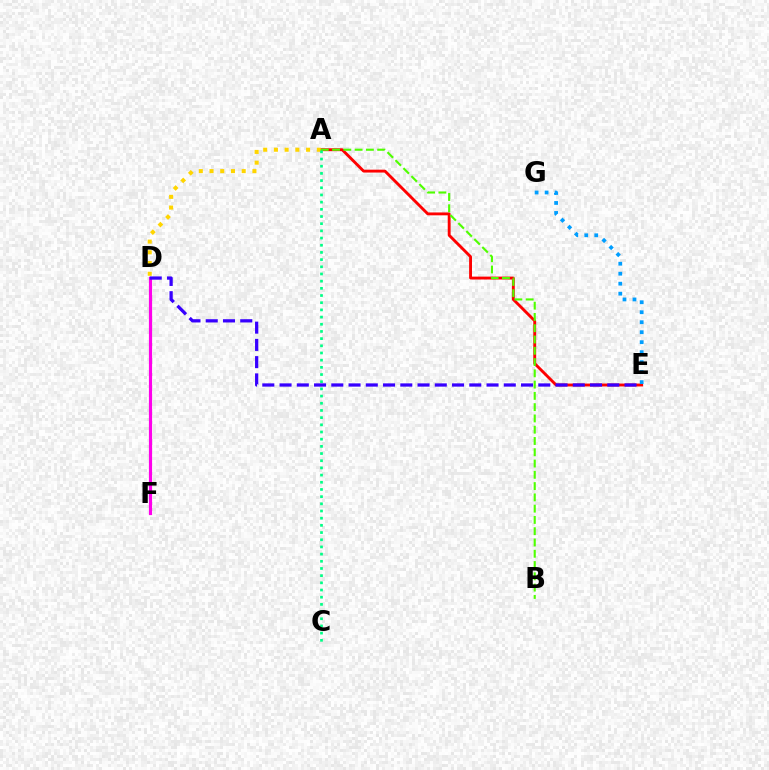{('A', 'E'): [{'color': '#ff0000', 'line_style': 'solid', 'thickness': 2.07}], ('A', 'D'): [{'color': '#ffd500', 'line_style': 'dotted', 'thickness': 2.91}], ('D', 'F'): [{'color': '#ff00ed', 'line_style': 'solid', 'thickness': 2.29}], ('E', 'G'): [{'color': '#009eff', 'line_style': 'dotted', 'thickness': 2.71}], ('A', 'B'): [{'color': '#4fff00', 'line_style': 'dashed', 'thickness': 1.53}], ('A', 'C'): [{'color': '#00ff86', 'line_style': 'dotted', 'thickness': 1.95}], ('D', 'E'): [{'color': '#3700ff', 'line_style': 'dashed', 'thickness': 2.34}]}